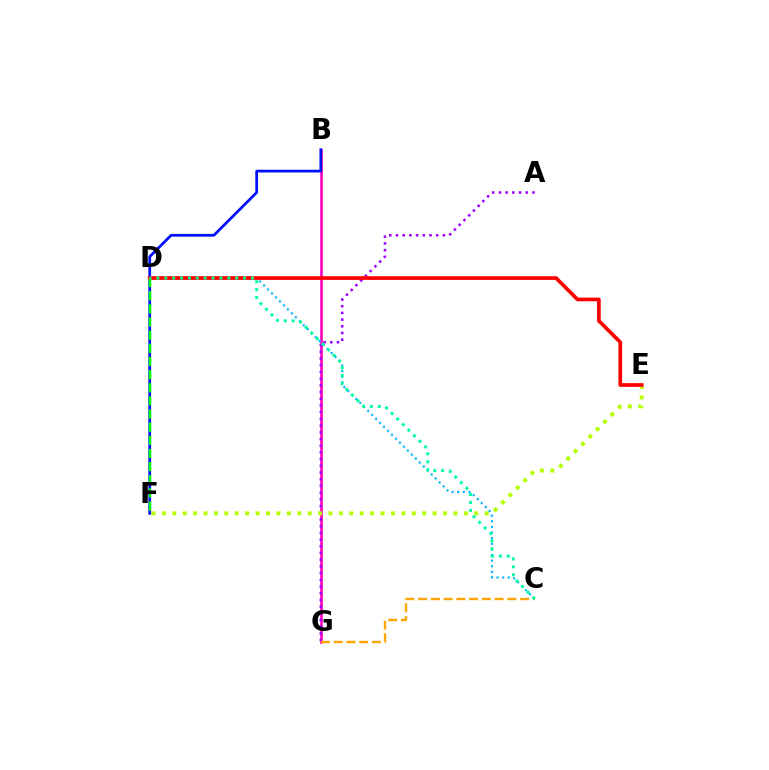{('B', 'G'): [{'color': '#ff00bd', 'line_style': 'solid', 'thickness': 1.88}], ('A', 'G'): [{'color': '#9b00ff', 'line_style': 'dotted', 'thickness': 1.82}], ('B', 'F'): [{'color': '#0010ff', 'line_style': 'solid', 'thickness': 1.97}], ('C', 'G'): [{'color': '#ffa500', 'line_style': 'dashed', 'thickness': 1.73}], ('E', 'F'): [{'color': '#b3ff00', 'line_style': 'dotted', 'thickness': 2.83}], ('C', 'D'): [{'color': '#00b5ff', 'line_style': 'dotted', 'thickness': 1.53}, {'color': '#00ff9d', 'line_style': 'dotted', 'thickness': 2.14}], ('D', 'E'): [{'color': '#ff0000', 'line_style': 'solid', 'thickness': 2.66}], ('D', 'F'): [{'color': '#08ff00', 'line_style': 'dashed', 'thickness': 1.79}]}